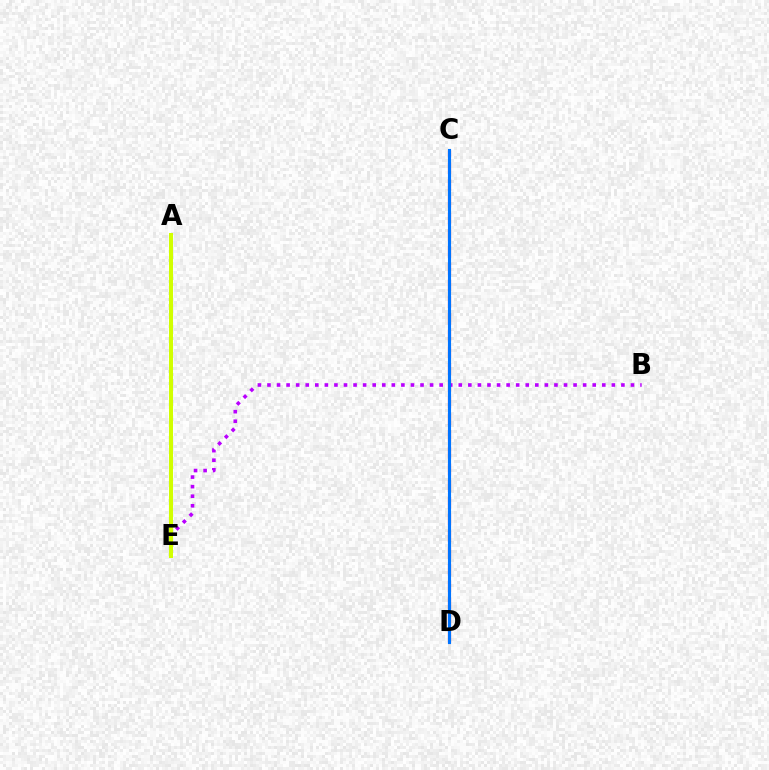{('C', 'D'): [{'color': '#ff0000', 'line_style': 'dashed', 'thickness': 2.27}, {'color': '#0074ff', 'line_style': 'solid', 'thickness': 2.24}], ('A', 'E'): [{'color': '#00ff5c', 'line_style': 'dotted', 'thickness': 2.72}, {'color': '#d1ff00', 'line_style': 'solid', 'thickness': 2.9}], ('B', 'E'): [{'color': '#b900ff', 'line_style': 'dotted', 'thickness': 2.6}]}